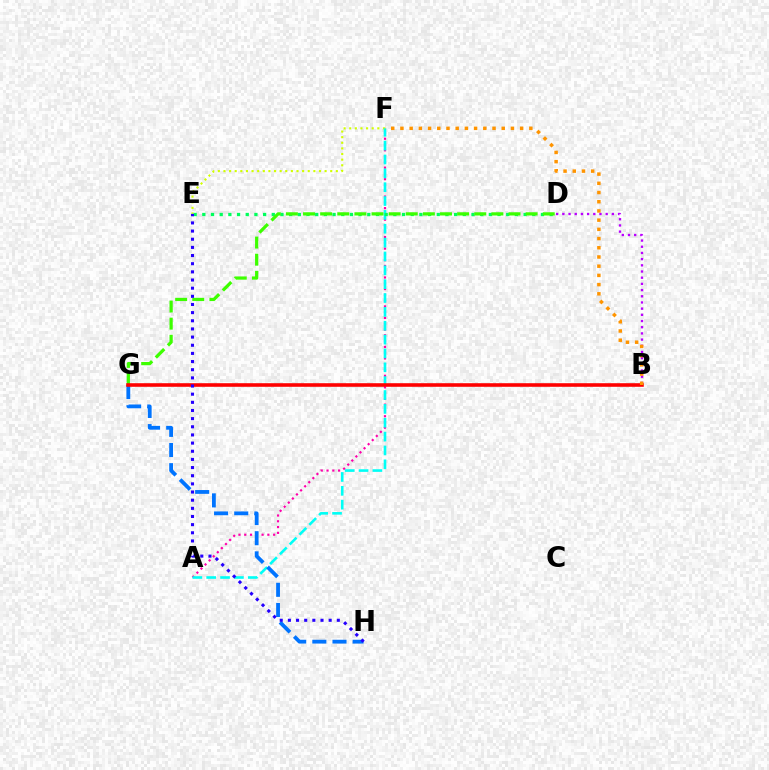{('E', 'F'): [{'color': '#d1ff00', 'line_style': 'dotted', 'thickness': 1.53}], ('A', 'F'): [{'color': '#ff00ac', 'line_style': 'dotted', 'thickness': 1.57}, {'color': '#00fff6', 'line_style': 'dashed', 'thickness': 1.88}], ('B', 'D'): [{'color': '#b900ff', 'line_style': 'dotted', 'thickness': 1.68}], ('D', 'E'): [{'color': '#00ff5c', 'line_style': 'dotted', 'thickness': 2.36}], ('D', 'G'): [{'color': '#3dff00', 'line_style': 'dashed', 'thickness': 2.33}], ('G', 'H'): [{'color': '#0074ff', 'line_style': 'dashed', 'thickness': 2.74}], ('B', 'G'): [{'color': '#ff0000', 'line_style': 'solid', 'thickness': 2.58}], ('E', 'H'): [{'color': '#2500ff', 'line_style': 'dotted', 'thickness': 2.22}], ('B', 'F'): [{'color': '#ff9400', 'line_style': 'dotted', 'thickness': 2.5}]}